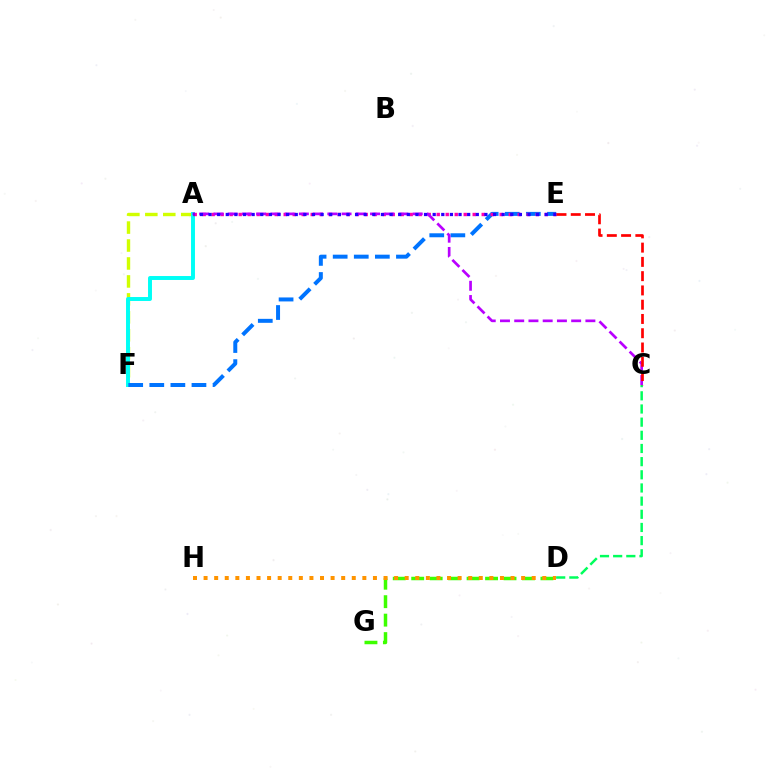{('A', 'F'): [{'color': '#d1ff00', 'line_style': 'dashed', 'thickness': 2.44}, {'color': '#00fff6', 'line_style': 'solid', 'thickness': 2.84}], ('D', 'G'): [{'color': '#3dff00', 'line_style': 'dashed', 'thickness': 2.51}], ('C', 'D'): [{'color': '#00ff5c', 'line_style': 'dashed', 'thickness': 1.79}], ('E', 'F'): [{'color': '#0074ff', 'line_style': 'dashed', 'thickness': 2.86}], ('A', 'E'): [{'color': '#ff00ac', 'line_style': 'dotted', 'thickness': 2.45}, {'color': '#2500ff', 'line_style': 'dotted', 'thickness': 2.34}], ('A', 'C'): [{'color': '#b900ff', 'line_style': 'dashed', 'thickness': 1.93}], ('D', 'H'): [{'color': '#ff9400', 'line_style': 'dotted', 'thickness': 2.88}], ('C', 'E'): [{'color': '#ff0000', 'line_style': 'dashed', 'thickness': 1.94}]}